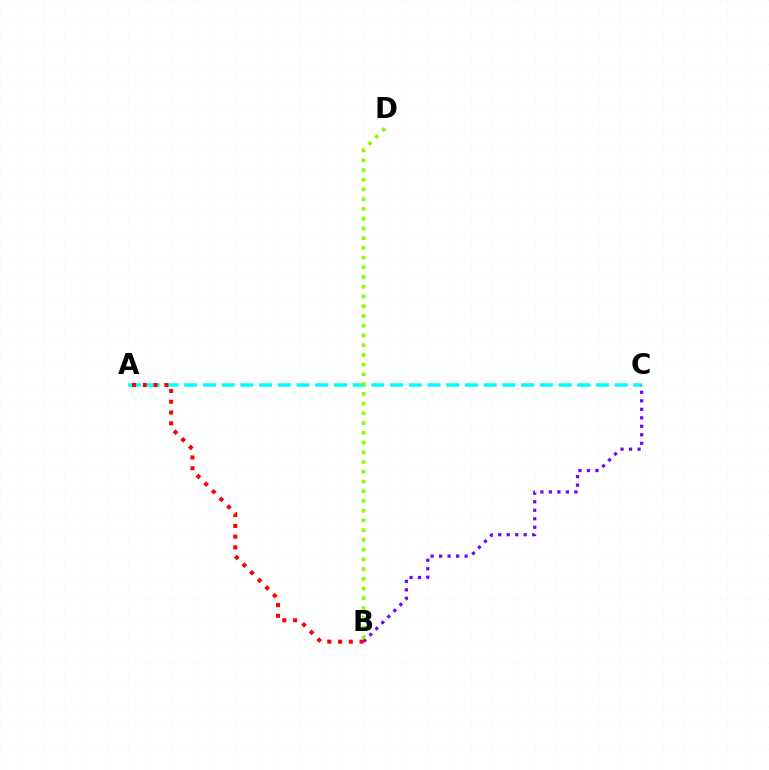{('A', 'C'): [{'color': '#00fff6', 'line_style': 'dashed', 'thickness': 2.54}], ('B', 'C'): [{'color': '#7200ff', 'line_style': 'dotted', 'thickness': 2.31}], ('A', 'B'): [{'color': '#ff0000', 'line_style': 'dotted', 'thickness': 2.92}], ('B', 'D'): [{'color': '#84ff00', 'line_style': 'dotted', 'thickness': 2.64}]}